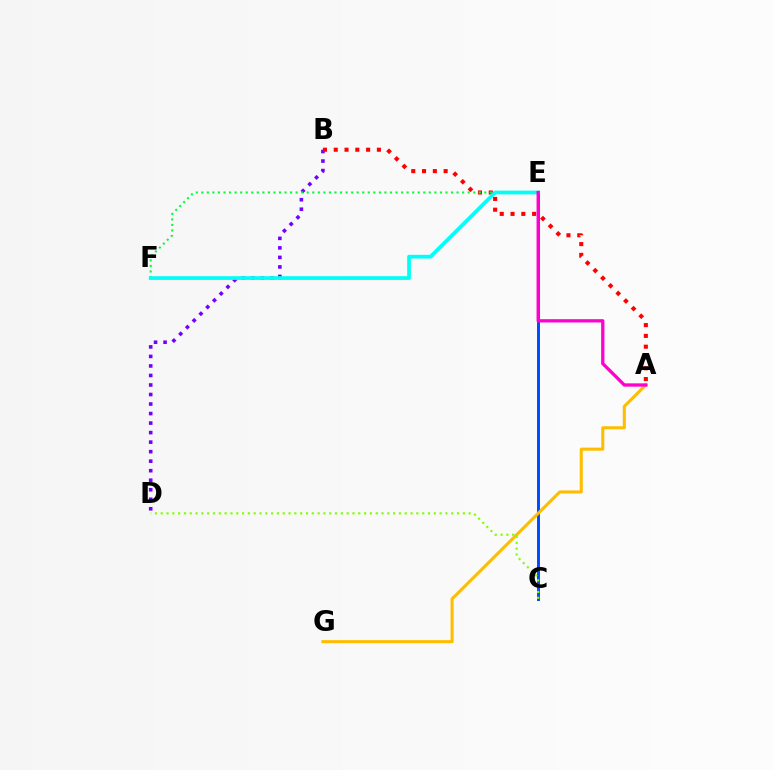{('B', 'D'): [{'color': '#7200ff', 'line_style': 'dotted', 'thickness': 2.59}], ('A', 'B'): [{'color': '#ff0000', 'line_style': 'dotted', 'thickness': 2.93}], ('E', 'F'): [{'color': '#00ff39', 'line_style': 'dotted', 'thickness': 1.51}, {'color': '#00fff6', 'line_style': 'solid', 'thickness': 2.69}], ('C', 'E'): [{'color': '#004bff', 'line_style': 'solid', 'thickness': 2.12}], ('A', 'G'): [{'color': '#ffbd00', 'line_style': 'solid', 'thickness': 2.2}], ('C', 'D'): [{'color': '#84ff00', 'line_style': 'dotted', 'thickness': 1.58}], ('A', 'E'): [{'color': '#ff00cf', 'line_style': 'solid', 'thickness': 2.37}]}